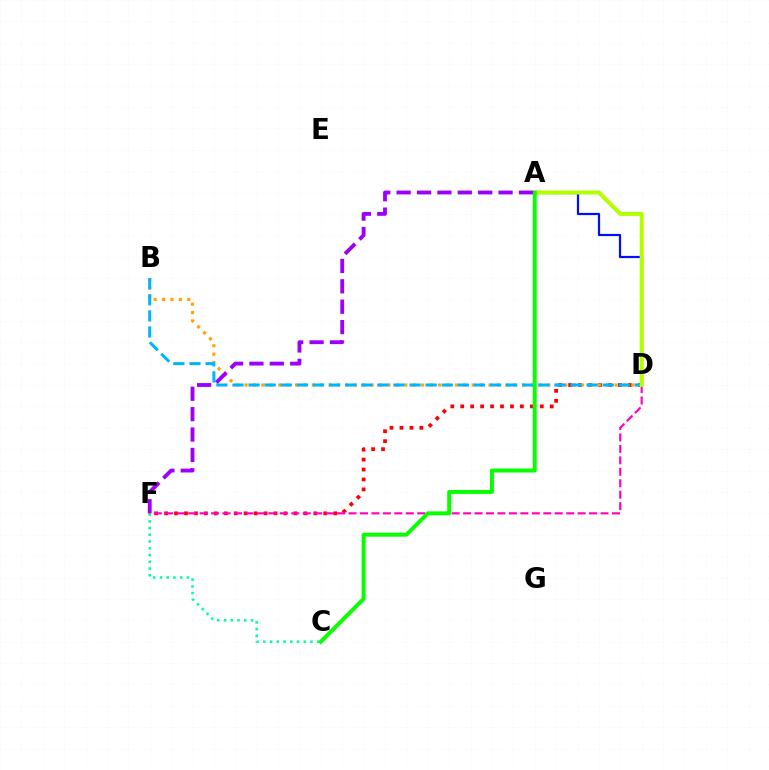{('C', 'F'): [{'color': '#00ff9d', 'line_style': 'dotted', 'thickness': 1.83}], ('D', 'F'): [{'color': '#ff0000', 'line_style': 'dotted', 'thickness': 2.7}, {'color': '#ff00bd', 'line_style': 'dashed', 'thickness': 1.56}], ('B', 'D'): [{'color': '#ffa500', 'line_style': 'dotted', 'thickness': 2.29}, {'color': '#00b5ff', 'line_style': 'dashed', 'thickness': 2.19}], ('A', 'D'): [{'color': '#0010ff', 'line_style': 'solid', 'thickness': 1.6}, {'color': '#b3ff00', 'line_style': 'solid', 'thickness': 2.88}], ('A', 'C'): [{'color': '#08ff00', 'line_style': 'solid', 'thickness': 2.85}], ('A', 'F'): [{'color': '#9b00ff', 'line_style': 'dashed', 'thickness': 2.77}]}